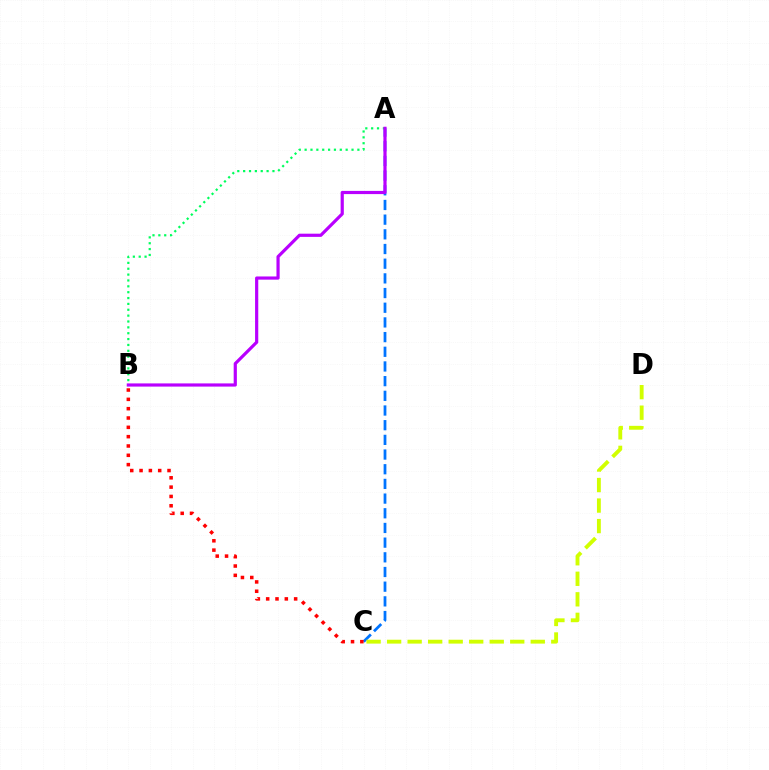{('A', 'C'): [{'color': '#0074ff', 'line_style': 'dashed', 'thickness': 1.99}], ('A', 'B'): [{'color': '#00ff5c', 'line_style': 'dotted', 'thickness': 1.59}, {'color': '#b900ff', 'line_style': 'solid', 'thickness': 2.3}], ('C', 'D'): [{'color': '#d1ff00', 'line_style': 'dashed', 'thickness': 2.79}], ('B', 'C'): [{'color': '#ff0000', 'line_style': 'dotted', 'thickness': 2.53}]}